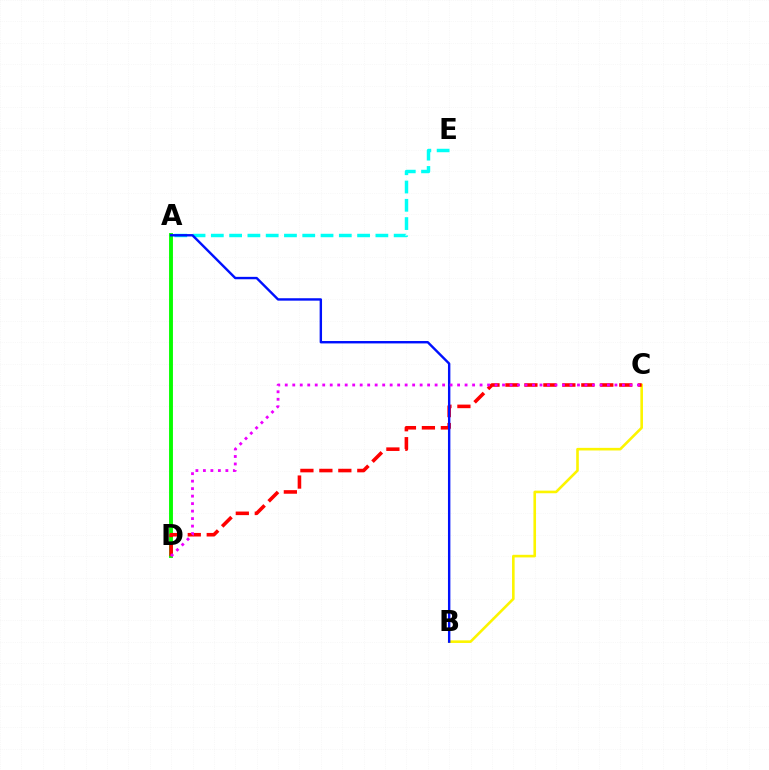{('B', 'C'): [{'color': '#fcf500', 'line_style': 'solid', 'thickness': 1.88}], ('A', 'E'): [{'color': '#00fff6', 'line_style': 'dashed', 'thickness': 2.48}], ('A', 'D'): [{'color': '#08ff00', 'line_style': 'solid', 'thickness': 2.8}], ('C', 'D'): [{'color': '#ff0000', 'line_style': 'dashed', 'thickness': 2.58}, {'color': '#ee00ff', 'line_style': 'dotted', 'thickness': 2.04}], ('A', 'B'): [{'color': '#0010ff', 'line_style': 'solid', 'thickness': 1.73}]}